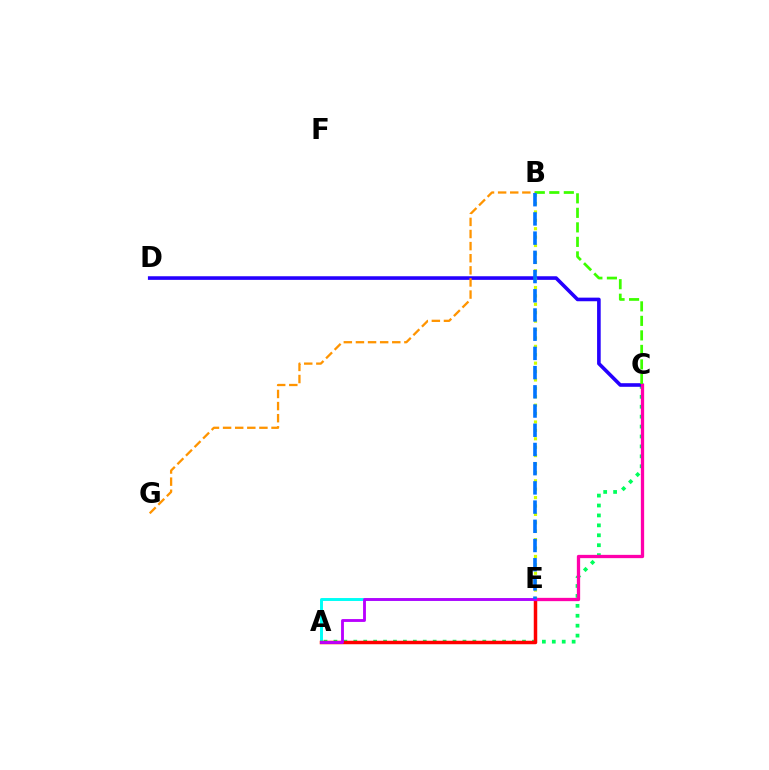{('A', 'C'): [{'color': '#00ff5c', 'line_style': 'dotted', 'thickness': 2.7}], ('A', 'E'): [{'color': '#00fff6', 'line_style': 'solid', 'thickness': 2.12}, {'color': '#ff0000', 'line_style': 'solid', 'thickness': 2.51}, {'color': '#b900ff', 'line_style': 'solid', 'thickness': 2.05}], ('C', 'D'): [{'color': '#2500ff', 'line_style': 'solid', 'thickness': 2.6}], ('B', 'C'): [{'color': '#3dff00', 'line_style': 'dashed', 'thickness': 1.97}], ('C', 'E'): [{'color': '#ff00ac', 'line_style': 'solid', 'thickness': 2.37}], ('B', 'E'): [{'color': '#d1ff00', 'line_style': 'dotted', 'thickness': 2.28}, {'color': '#0074ff', 'line_style': 'dashed', 'thickness': 2.61}], ('B', 'G'): [{'color': '#ff9400', 'line_style': 'dashed', 'thickness': 1.65}]}